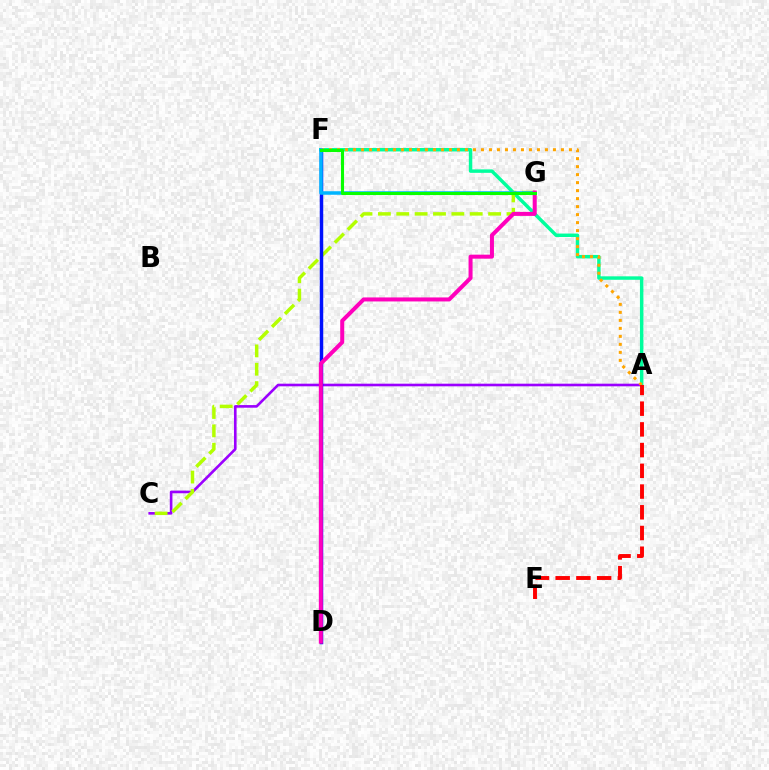{('A', 'C'): [{'color': '#9b00ff', 'line_style': 'solid', 'thickness': 1.89}], ('A', 'F'): [{'color': '#00ff9d', 'line_style': 'solid', 'thickness': 2.49}, {'color': '#ffa500', 'line_style': 'dotted', 'thickness': 2.17}], ('C', 'G'): [{'color': '#b3ff00', 'line_style': 'dashed', 'thickness': 2.5}], ('D', 'F'): [{'color': '#0010ff', 'line_style': 'solid', 'thickness': 2.5}], ('F', 'G'): [{'color': '#00b5ff', 'line_style': 'solid', 'thickness': 2.53}, {'color': '#08ff00', 'line_style': 'solid', 'thickness': 2.22}], ('D', 'G'): [{'color': '#ff00bd', 'line_style': 'solid', 'thickness': 2.89}], ('A', 'E'): [{'color': '#ff0000', 'line_style': 'dashed', 'thickness': 2.81}]}